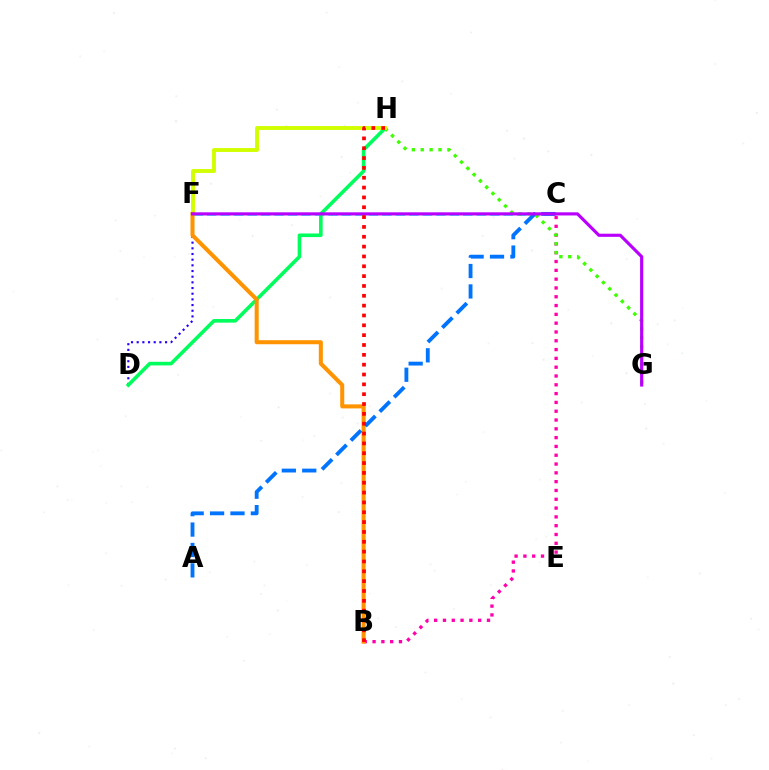{('B', 'C'): [{'color': '#ff00ac', 'line_style': 'dotted', 'thickness': 2.39}], ('C', 'F'): [{'color': '#00fff6', 'line_style': 'dashed', 'thickness': 1.83}], ('D', 'F'): [{'color': '#2500ff', 'line_style': 'dotted', 'thickness': 1.54}], ('G', 'H'): [{'color': '#3dff00', 'line_style': 'dotted', 'thickness': 2.41}], ('D', 'H'): [{'color': '#00ff5c', 'line_style': 'solid', 'thickness': 2.6}], ('F', 'H'): [{'color': '#d1ff00', 'line_style': 'solid', 'thickness': 2.8}], ('B', 'F'): [{'color': '#ff9400', 'line_style': 'solid', 'thickness': 2.91}], ('A', 'C'): [{'color': '#0074ff', 'line_style': 'dashed', 'thickness': 2.77}], ('F', 'G'): [{'color': '#b900ff', 'line_style': 'solid', 'thickness': 2.26}], ('B', 'H'): [{'color': '#ff0000', 'line_style': 'dotted', 'thickness': 2.67}]}